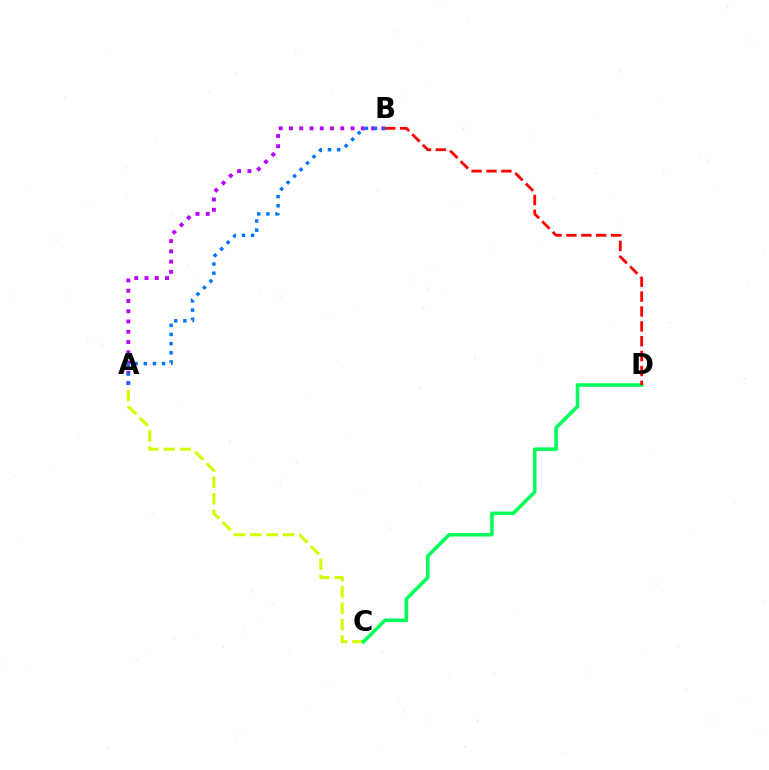{('A', 'B'): [{'color': '#b900ff', 'line_style': 'dotted', 'thickness': 2.79}, {'color': '#0074ff', 'line_style': 'dotted', 'thickness': 2.49}], ('A', 'C'): [{'color': '#d1ff00', 'line_style': 'dashed', 'thickness': 2.22}], ('C', 'D'): [{'color': '#00ff5c', 'line_style': 'solid', 'thickness': 2.57}], ('B', 'D'): [{'color': '#ff0000', 'line_style': 'dashed', 'thickness': 2.02}]}